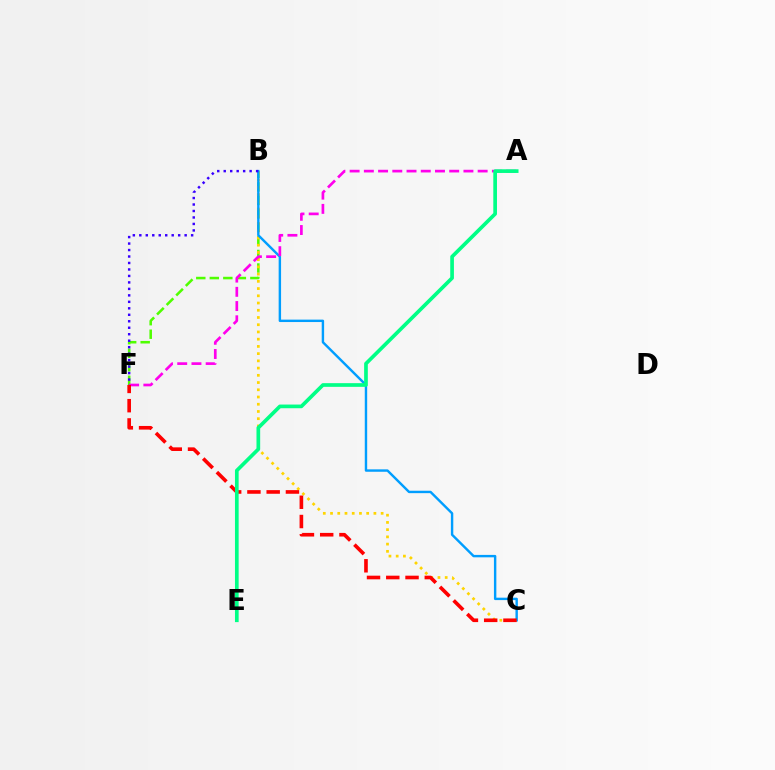{('B', 'F'): [{'color': '#4fff00', 'line_style': 'dashed', 'thickness': 1.84}, {'color': '#3700ff', 'line_style': 'dotted', 'thickness': 1.76}], ('B', 'C'): [{'color': '#ffd500', 'line_style': 'dotted', 'thickness': 1.96}, {'color': '#009eff', 'line_style': 'solid', 'thickness': 1.74}], ('A', 'F'): [{'color': '#ff00ed', 'line_style': 'dashed', 'thickness': 1.93}], ('C', 'F'): [{'color': '#ff0000', 'line_style': 'dashed', 'thickness': 2.62}], ('A', 'E'): [{'color': '#00ff86', 'line_style': 'solid', 'thickness': 2.65}]}